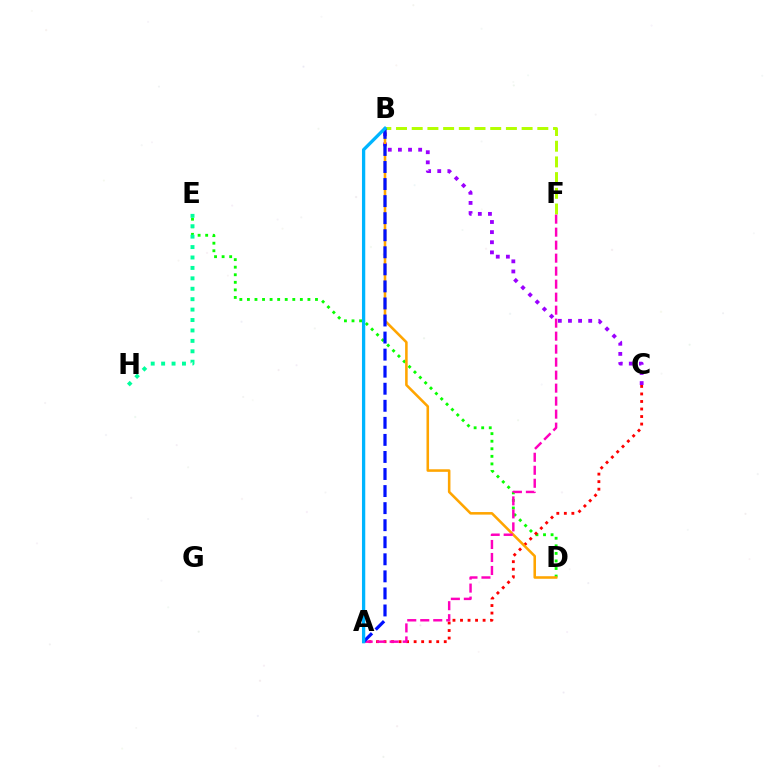{('D', 'E'): [{'color': '#08ff00', 'line_style': 'dotted', 'thickness': 2.06}], ('A', 'C'): [{'color': '#ff0000', 'line_style': 'dotted', 'thickness': 2.05}], ('B', 'F'): [{'color': '#b3ff00', 'line_style': 'dashed', 'thickness': 2.13}], ('B', 'C'): [{'color': '#9b00ff', 'line_style': 'dotted', 'thickness': 2.75}], ('B', 'D'): [{'color': '#ffa500', 'line_style': 'solid', 'thickness': 1.84}], ('A', 'F'): [{'color': '#ff00bd', 'line_style': 'dashed', 'thickness': 1.77}], ('A', 'B'): [{'color': '#0010ff', 'line_style': 'dashed', 'thickness': 2.32}, {'color': '#00b5ff', 'line_style': 'solid', 'thickness': 2.37}], ('E', 'H'): [{'color': '#00ff9d', 'line_style': 'dotted', 'thickness': 2.83}]}